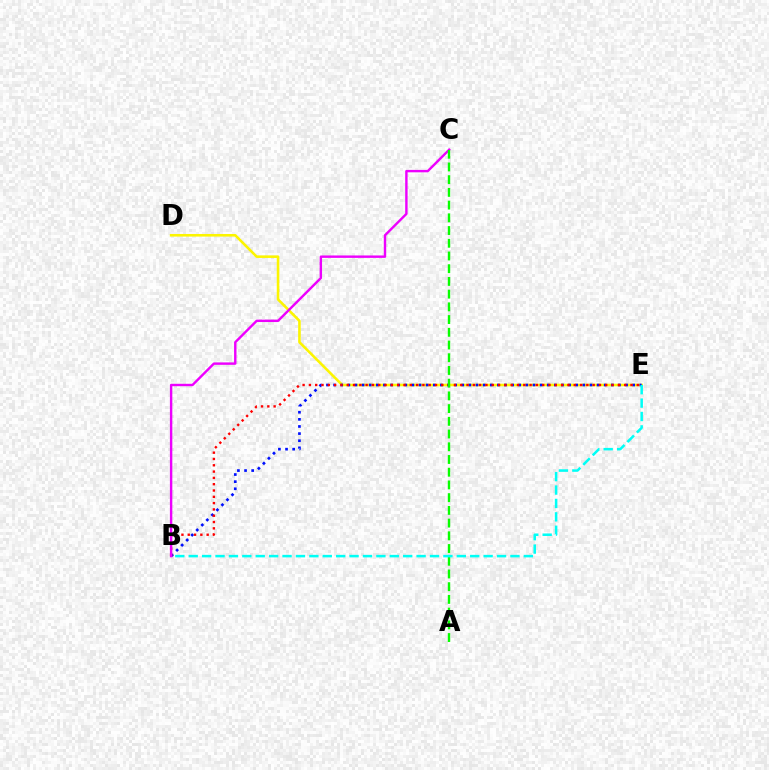{('D', 'E'): [{'color': '#fcf500', 'line_style': 'solid', 'thickness': 1.87}], ('B', 'E'): [{'color': '#0010ff', 'line_style': 'dotted', 'thickness': 1.93}, {'color': '#ff0000', 'line_style': 'dotted', 'thickness': 1.71}, {'color': '#00fff6', 'line_style': 'dashed', 'thickness': 1.82}], ('B', 'C'): [{'color': '#ee00ff', 'line_style': 'solid', 'thickness': 1.74}], ('A', 'C'): [{'color': '#08ff00', 'line_style': 'dashed', 'thickness': 1.73}]}